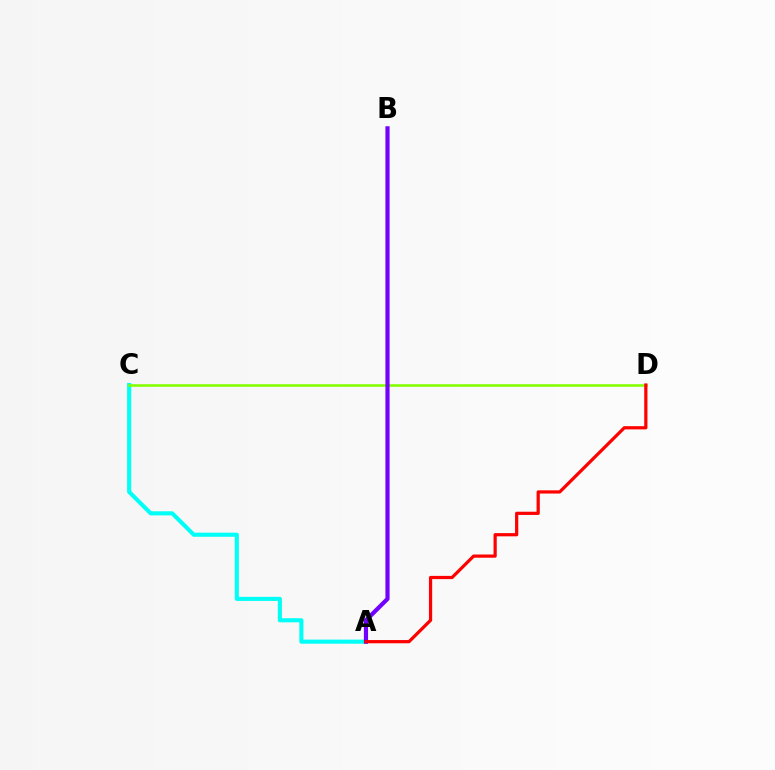{('A', 'C'): [{'color': '#00fff6', 'line_style': 'solid', 'thickness': 2.95}], ('C', 'D'): [{'color': '#84ff00', 'line_style': 'solid', 'thickness': 1.86}], ('A', 'B'): [{'color': '#7200ff', 'line_style': 'solid', 'thickness': 3.0}], ('A', 'D'): [{'color': '#ff0000', 'line_style': 'solid', 'thickness': 2.31}]}